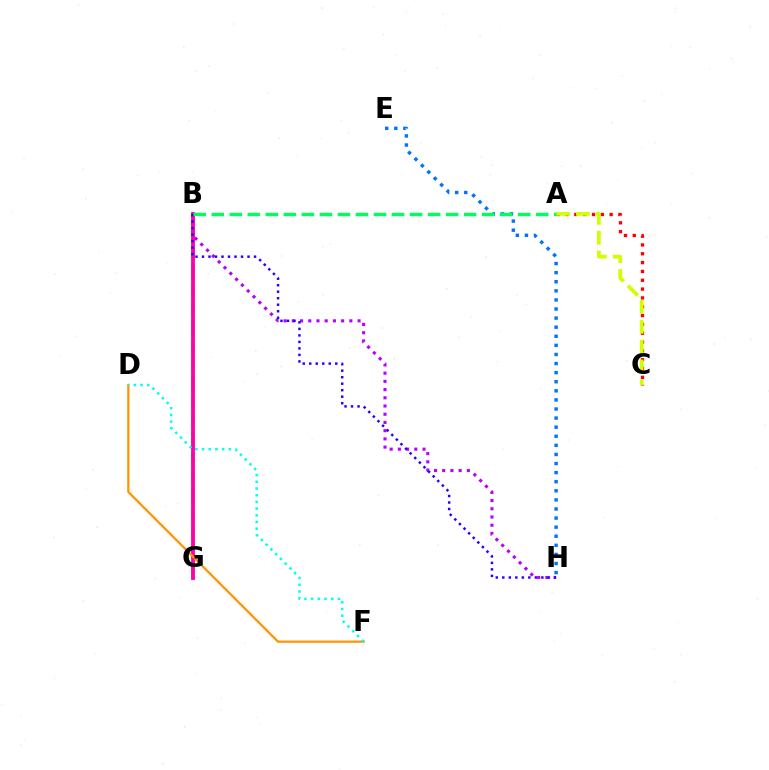{('A', 'C'): [{'color': '#ff0000', 'line_style': 'dotted', 'thickness': 2.4}, {'color': '#d1ff00', 'line_style': 'dashed', 'thickness': 2.7}], ('B', 'G'): [{'color': '#3dff00', 'line_style': 'dashed', 'thickness': 2.54}, {'color': '#ff00ac', 'line_style': 'solid', 'thickness': 2.74}], ('B', 'H'): [{'color': '#b900ff', 'line_style': 'dotted', 'thickness': 2.23}, {'color': '#2500ff', 'line_style': 'dotted', 'thickness': 1.77}], ('E', 'H'): [{'color': '#0074ff', 'line_style': 'dotted', 'thickness': 2.47}], ('D', 'F'): [{'color': '#ff9400', 'line_style': 'solid', 'thickness': 1.61}, {'color': '#00fff6', 'line_style': 'dotted', 'thickness': 1.82}], ('A', 'B'): [{'color': '#00ff5c', 'line_style': 'dashed', 'thickness': 2.45}]}